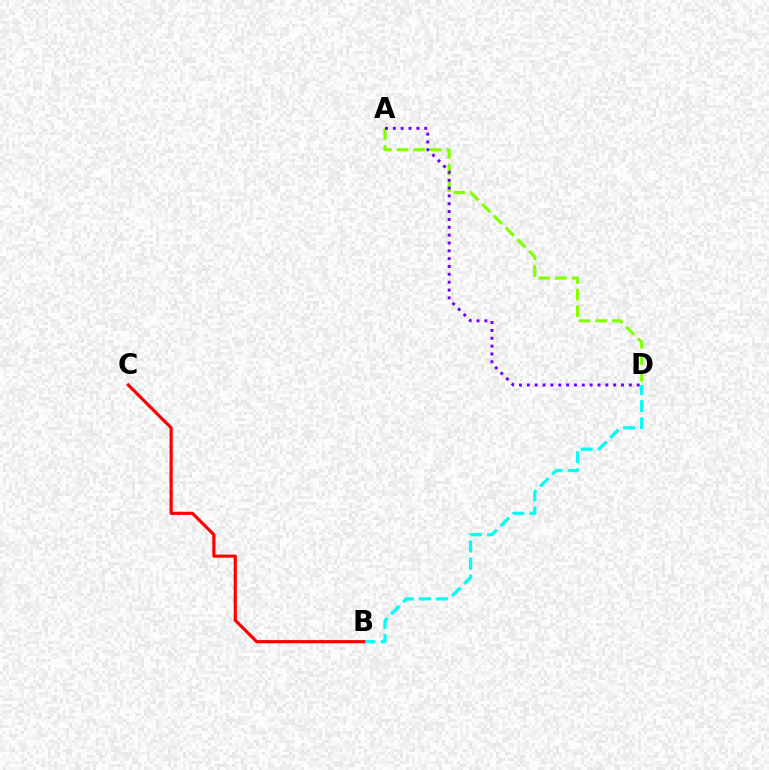{('B', 'D'): [{'color': '#00fff6', 'line_style': 'dashed', 'thickness': 2.32}], ('A', 'D'): [{'color': '#84ff00', 'line_style': 'dashed', 'thickness': 2.26}, {'color': '#7200ff', 'line_style': 'dotted', 'thickness': 2.13}], ('B', 'C'): [{'color': '#ff0000', 'line_style': 'solid', 'thickness': 2.28}]}